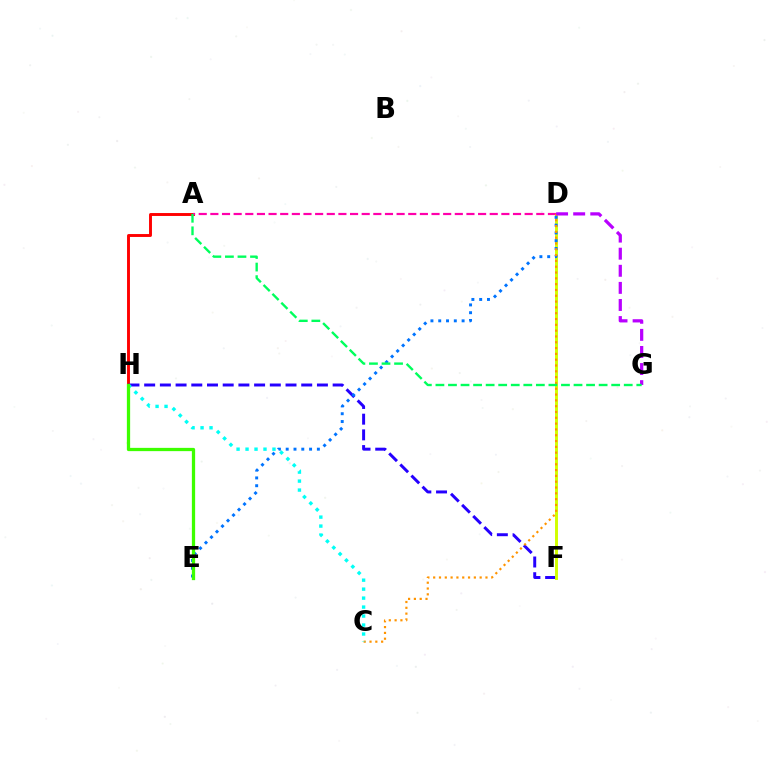{('A', 'H'): [{'color': '#ff0000', 'line_style': 'solid', 'thickness': 2.1}], ('F', 'H'): [{'color': '#2500ff', 'line_style': 'dashed', 'thickness': 2.13}], ('D', 'F'): [{'color': '#d1ff00', 'line_style': 'solid', 'thickness': 2.12}], ('D', 'E'): [{'color': '#0074ff', 'line_style': 'dotted', 'thickness': 2.12}], ('A', 'D'): [{'color': '#ff00ac', 'line_style': 'dashed', 'thickness': 1.58}], ('C', 'D'): [{'color': '#ff9400', 'line_style': 'dotted', 'thickness': 1.58}], ('C', 'H'): [{'color': '#00fff6', 'line_style': 'dotted', 'thickness': 2.44}], ('D', 'G'): [{'color': '#b900ff', 'line_style': 'dashed', 'thickness': 2.32}], ('E', 'H'): [{'color': '#3dff00', 'line_style': 'solid', 'thickness': 2.35}], ('A', 'G'): [{'color': '#00ff5c', 'line_style': 'dashed', 'thickness': 1.71}]}